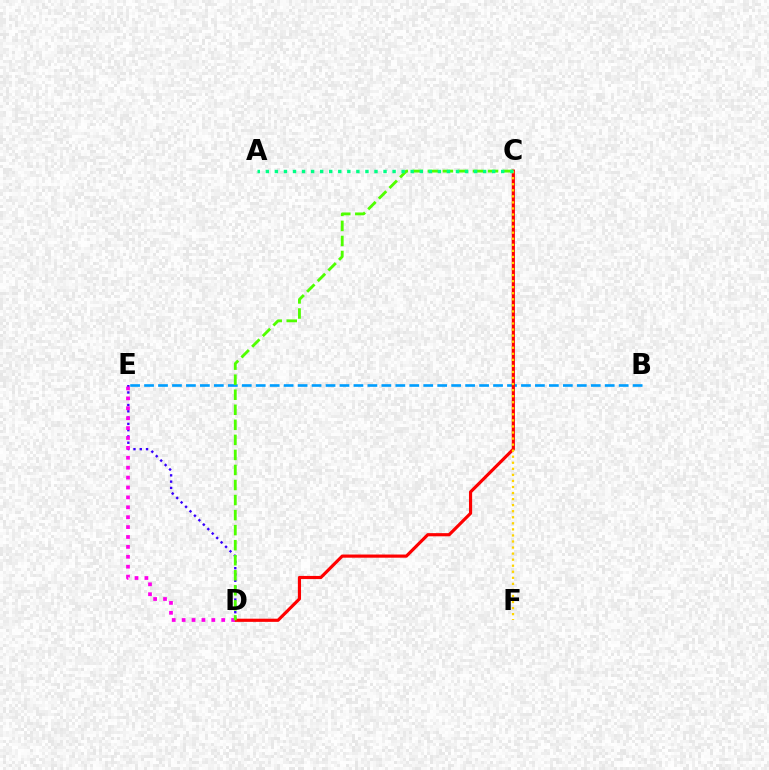{('D', 'E'): [{'color': '#3700ff', 'line_style': 'dotted', 'thickness': 1.71}, {'color': '#ff00ed', 'line_style': 'dotted', 'thickness': 2.69}], ('B', 'E'): [{'color': '#009eff', 'line_style': 'dashed', 'thickness': 1.9}], ('C', 'D'): [{'color': '#ff0000', 'line_style': 'solid', 'thickness': 2.28}, {'color': '#4fff00', 'line_style': 'dashed', 'thickness': 2.04}], ('C', 'F'): [{'color': '#ffd500', 'line_style': 'dotted', 'thickness': 1.65}], ('A', 'C'): [{'color': '#00ff86', 'line_style': 'dotted', 'thickness': 2.46}]}